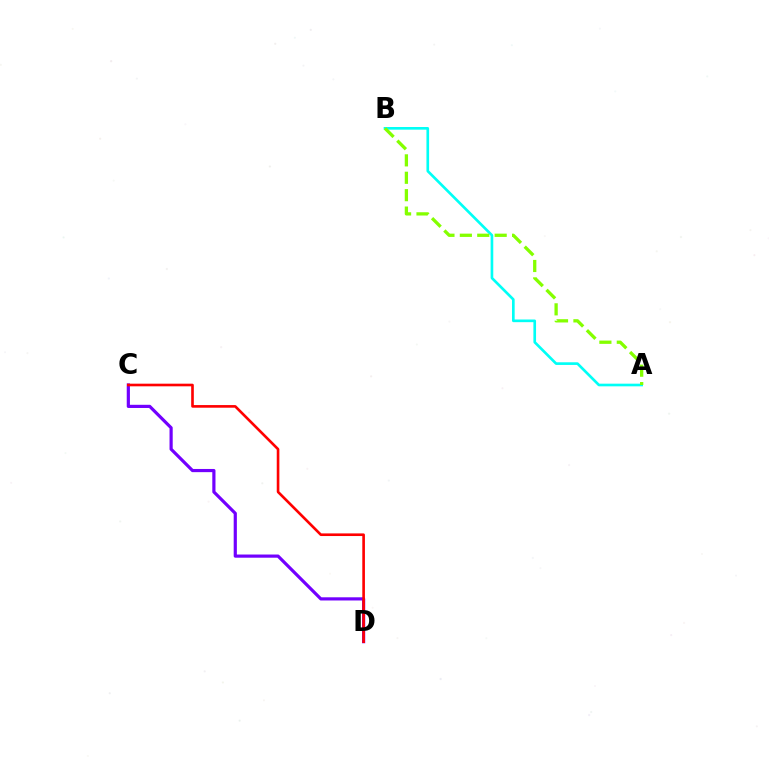{('C', 'D'): [{'color': '#7200ff', 'line_style': 'solid', 'thickness': 2.29}, {'color': '#ff0000', 'line_style': 'solid', 'thickness': 1.9}], ('A', 'B'): [{'color': '#00fff6', 'line_style': 'solid', 'thickness': 1.91}, {'color': '#84ff00', 'line_style': 'dashed', 'thickness': 2.36}]}